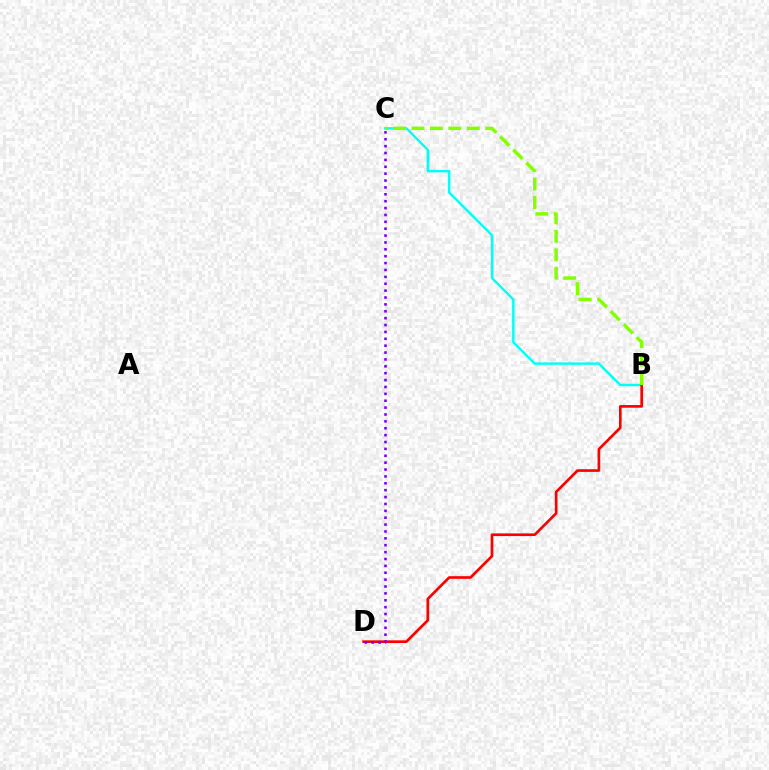{('B', 'C'): [{'color': '#00fff6', 'line_style': 'solid', 'thickness': 1.75}, {'color': '#84ff00', 'line_style': 'dashed', 'thickness': 2.5}], ('B', 'D'): [{'color': '#ff0000', 'line_style': 'solid', 'thickness': 1.92}], ('C', 'D'): [{'color': '#7200ff', 'line_style': 'dotted', 'thickness': 1.87}]}